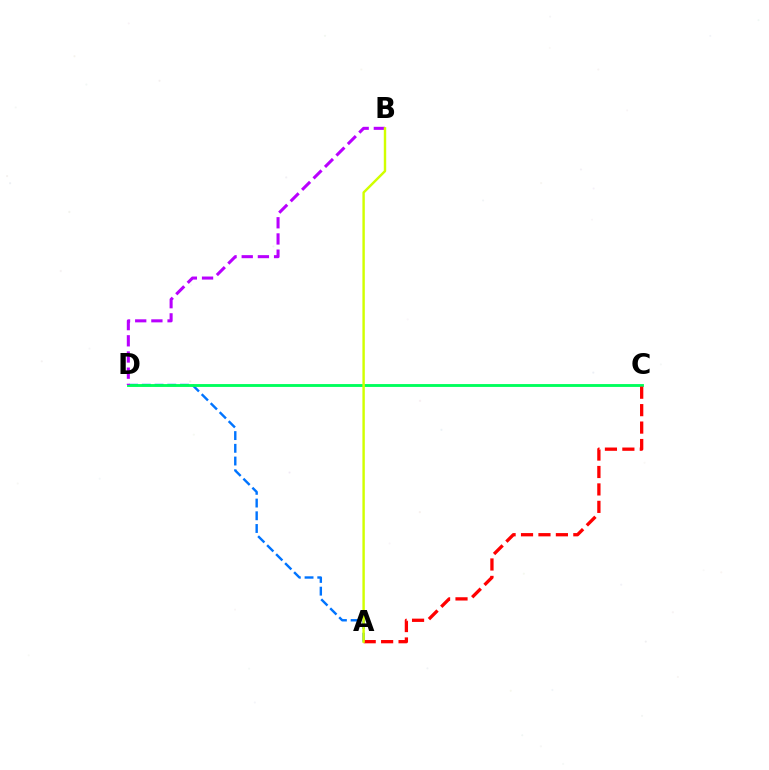{('A', 'D'): [{'color': '#0074ff', 'line_style': 'dashed', 'thickness': 1.73}], ('C', 'D'): [{'color': '#00ff5c', 'line_style': 'solid', 'thickness': 2.06}], ('B', 'D'): [{'color': '#b900ff', 'line_style': 'dashed', 'thickness': 2.2}], ('A', 'C'): [{'color': '#ff0000', 'line_style': 'dashed', 'thickness': 2.37}], ('A', 'B'): [{'color': '#d1ff00', 'line_style': 'solid', 'thickness': 1.75}]}